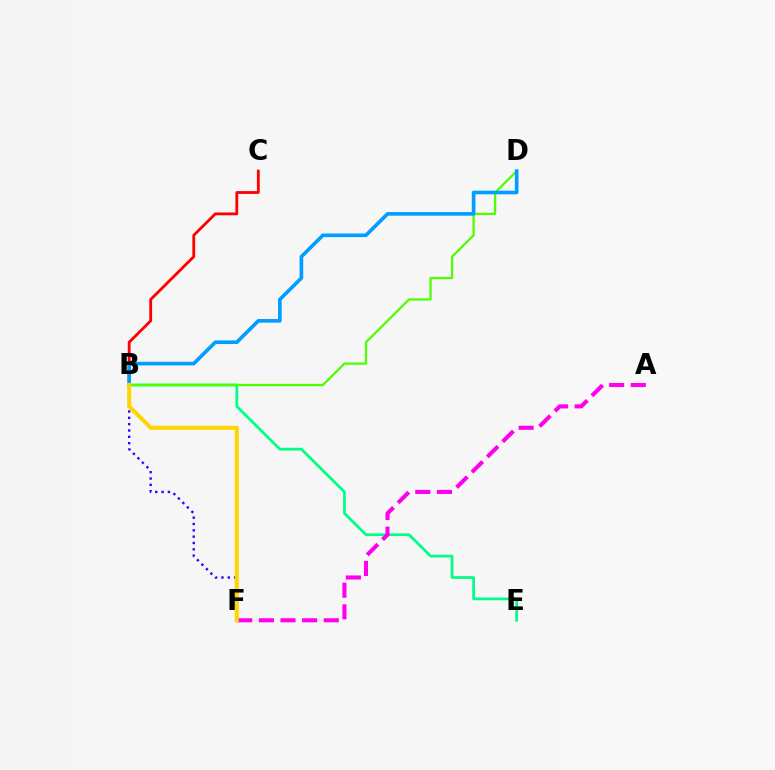{('B', 'E'): [{'color': '#00ff86', 'line_style': 'solid', 'thickness': 1.97}], ('B', 'D'): [{'color': '#4fff00', 'line_style': 'solid', 'thickness': 1.64}, {'color': '#009eff', 'line_style': 'solid', 'thickness': 2.62}], ('A', 'F'): [{'color': '#ff00ed', 'line_style': 'dashed', 'thickness': 2.94}], ('B', 'C'): [{'color': '#ff0000', 'line_style': 'solid', 'thickness': 2.03}], ('B', 'F'): [{'color': '#3700ff', 'line_style': 'dotted', 'thickness': 1.72}, {'color': '#ffd500', 'line_style': 'solid', 'thickness': 2.89}]}